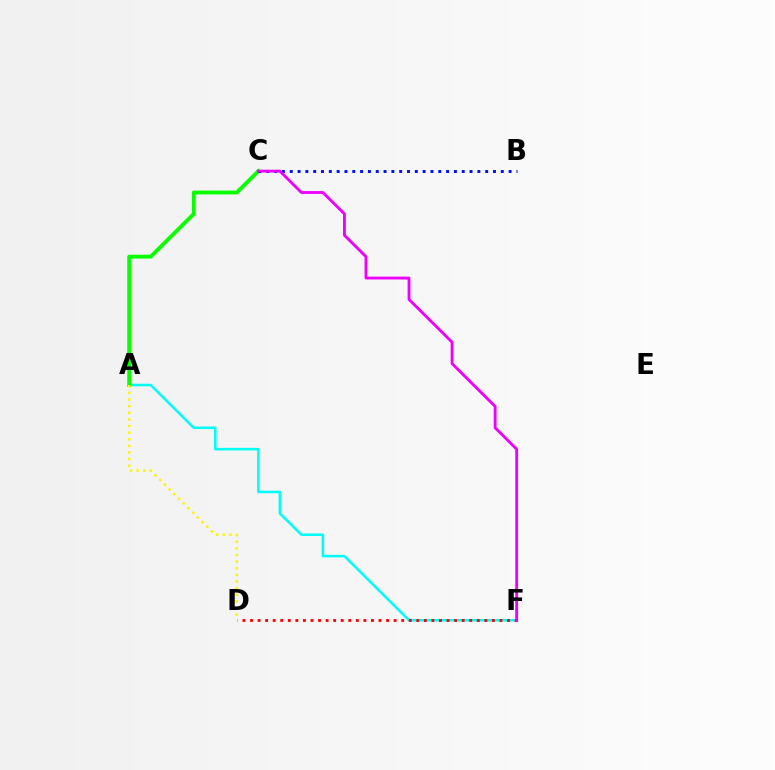{('A', 'F'): [{'color': '#00fff6', 'line_style': 'solid', 'thickness': 1.84}], ('A', 'C'): [{'color': '#08ff00', 'line_style': 'solid', 'thickness': 2.77}], ('A', 'D'): [{'color': '#fcf500', 'line_style': 'dotted', 'thickness': 1.8}], ('B', 'C'): [{'color': '#0010ff', 'line_style': 'dotted', 'thickness': 2.12}], ('D', 'F'): [{'color': '#ff0000', 'line_style': 'dotted', 'thickness': 2.05}], ('C', 'F'): [{'color': '#ee00ff', 'line_style': 'solid', 'thickness': 2.05}]}